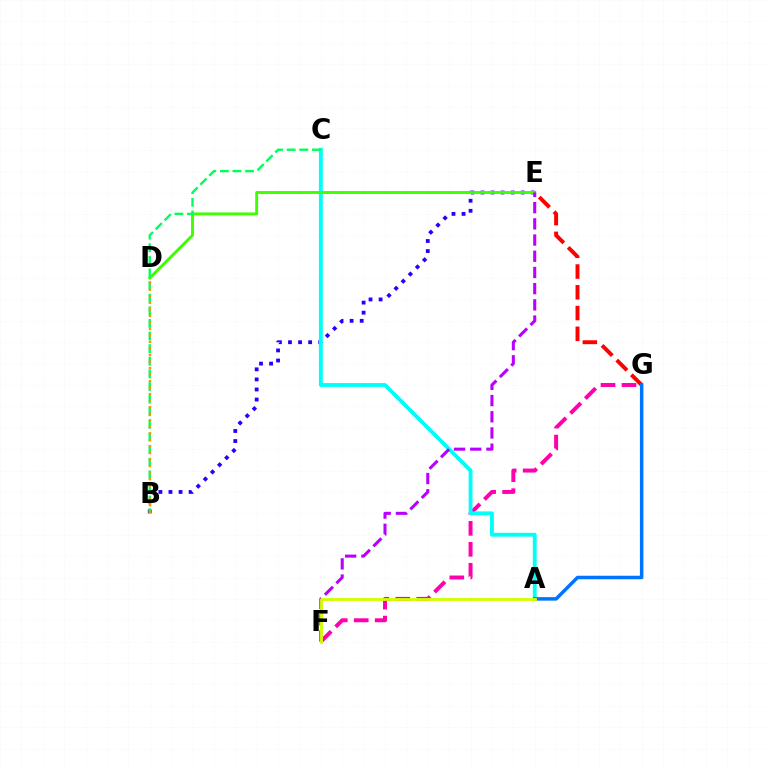{('F', 'G'): [{'color': '#ff00ac', 'line_style': 'dashed', 'thickness': 2.85}], ('B', 'E'): [{'color': '#2500ff', 'line_style': 'dotted', 'thickness': 2.74}], ('A', 'C'): [{'color': '#00fff6', 'line_style': 'solid', 'thickness': 2.79}], ('D', 'E'): [{'color': '#3dff00', 'line_style': 'solid', 'thickness': 2.08}], ('B', 'C'): [{'color': '#00ff5c', 'line_style': 'dashed', 'thickness': 1.71}], ('B', 'D'): [{'color': '#ff9400', 'line_style': 'dotted', 'thickness': 1.77}], ('E', 'F'): [{'color': '#b900ff', 'line_style': 'dashed', 'thickness': 2.2}], ('E', 'G'): [{'color': '#ff0000', 'line_style': 'dashed', 'thickness': 2.82}], ('A', 'G'): [{'color': '#0074ff', 'line_style': 'solid', 'thickness': 2.53}], ('A', 'F'): [{'color': '#d1ff00', 'line_style': 'solid', 'thickness': 2.05}]}